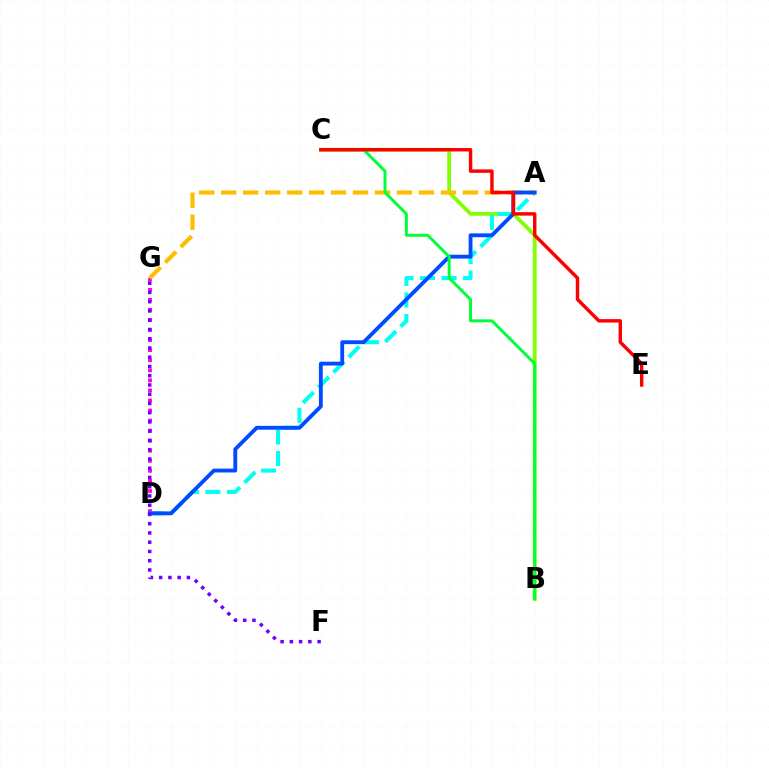{('B', 'C'): [{'color': '#84ff00', 'line_style': 'solid', 'thickness': 2.77}, {'color': '#00ff39', 'line_style': 'solid', 'thickness': 2.13}], ('D', 'G'): [{'color': '#ff00cf', 'line_style': 'dotted', 'thickness': 2.73}], ('A', 'D'): [{'color': '#00fff6', 'line_style': 'dashed', 'thickness': 2.92}, {'color': '#004bff', 'line_style': 'solid', 'thickness': 2.77}], ('A', 'G'): [{'color': '#ffbd00', 'line_style': 'dashed', 'thickness': 2.98}], ('C', 'E'): [{'color': '#ff0000', 'line_style': 'solid', 'thickness': 2.47}], ('F', 'G'): [{'color': '#7200ff', 'line_style': 'dotted', 'thickness': 2.51}]}